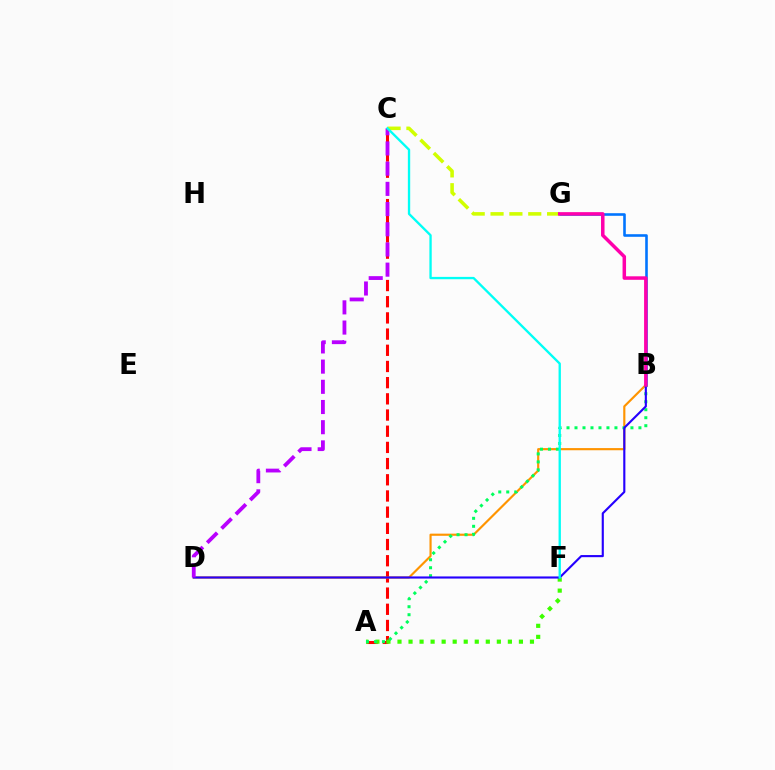{('A', 'C'): [{'color': '#ff0000', 'line_style': 'dashed', 'thickness': 2.2}], ('B', 'D'): [{'color': '#ff9400', 'line_style': 'solid', 'thickness': 1.56}, {'color': '#2500ff', 'line_style': 'solid', 'thickness': 1.53}], ('B', 'G'): [{'color': '#0074ff', 'line_style': 'solid', 'thickness': 1.87}, {'color': '#ff00ac', 'line_style': 'solid', 'thickness': 2.52}], ('A', 'F'): [{'color': '#3dff00', 'line_style': 'dotted', 'thickness': 3.0}], ('A', 'B'): [{'color': '#00ff5c', 'line_style': 'dotted', 'thickness': 2.17}], ('C', 'D'): [{'color': '#b900ff', 'line_style': 'dashed', 'thickness': 2.74}], ('C', 'G'): [{'color': '#d1ff00', 'line_style': 'dashed', 'thickness': 2.56}], ('C', 'F'): [{'color': '#00fff6', 'line_style': 'solid', 'thickness': 1.68}]}